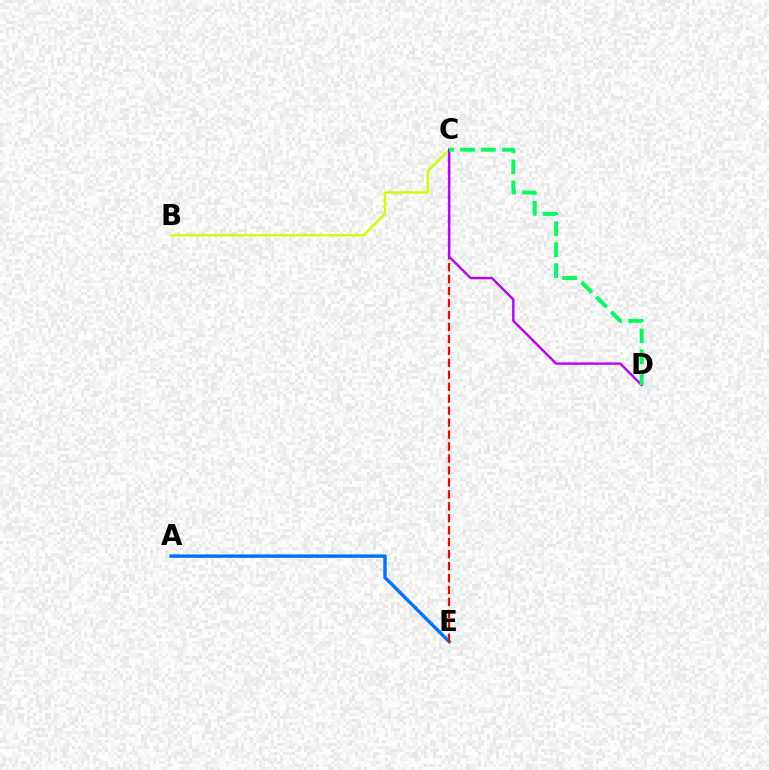{('A', 'E'): [{'color': '#0074ff', 'line_style': 'solid', 'thickness': 2.47}], ('C', 'E'): [{'color': '#ff0000', 'line_style': 'dashed', 'thickness': 1.62}], ('B', 'C'): [{'color': '#d1ff00', 'line_style': 'solid', 'thickness': 1.71}], ('C', 'D'): [{'color': '#b900ff', 'line_style': 'solid', 'thickness': 1.73}, {'color': '#00ff5c', 'line_style': 'dashed', 'thickness': 2.85}]}